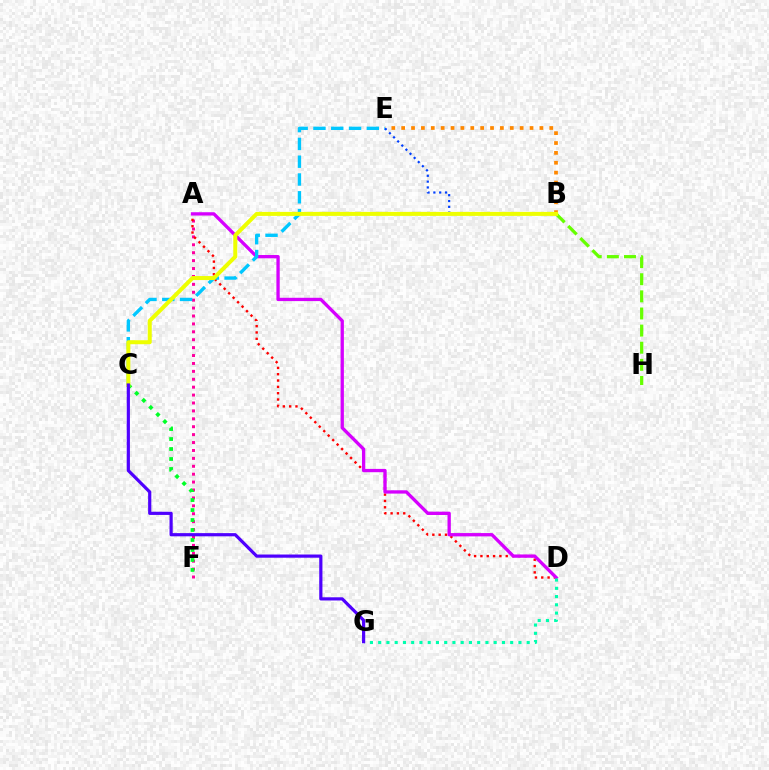{('A', 'F'): [{'color': '#ff00a0', 'line_style': 'dotted', 'thickness': 2.15}], ('A', 'D'): [{'color': '#ff0000', 'line_style': 'dotted', 'thickness': 1.72}, {'color': '#d600ff', 'line_style': 'solid', 'thickness': 2.38}], ('C', 'E'): [{'color': '#00c7ff', 'line_style': 'dashed', 'thickness': 2.42}], ('C', 'F'): [{'color': '#00ff27', 'line_style': 'dotted', 'thickness': 2.71}], ('D', 'G'): [{'color': '#00ffaf', 'line_style': 'dotted', 'thickness': 2.24}], ('B', 'E'): [{'color': '#ff8800', 'line_style': 'dotted', 'thickness': 2.68}, {'color': '#003fff', 'line_style': 'dotted', 'thickness': 1.58}], ('B', 'H'): [{'color': '#66ff00', 'line_style': 'dashed', 'thickness': 2.33}], ('B', 'C'): [{'color': '#eeff00', 'line_style': 'solid', 'thickness': 2.89}], ('C', 'G'): [{'color': '#4f00ff', 'line_style': 'solid', 'thickness': 2.3}]}